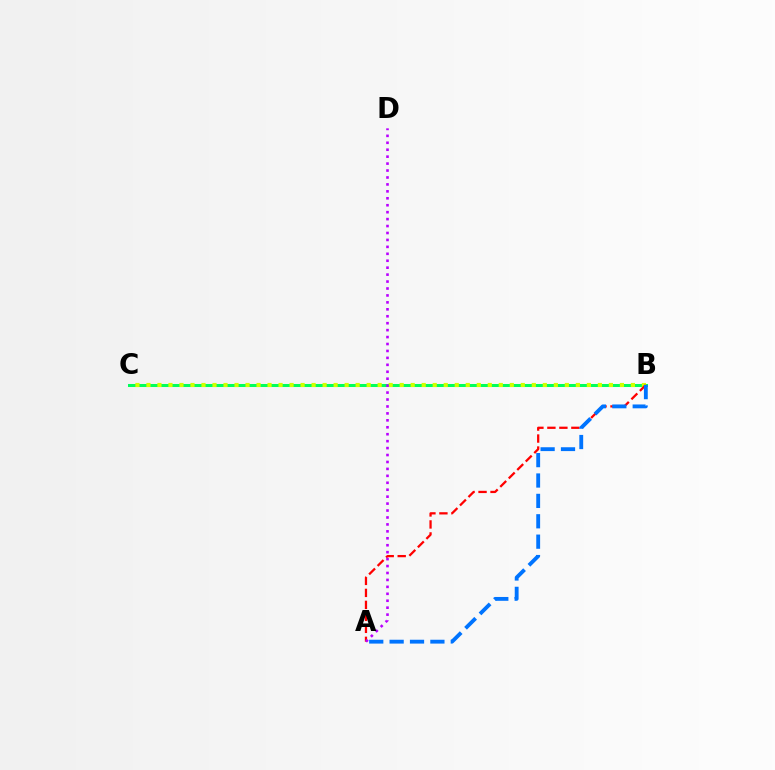{('B', 'C'): [{'color': '#00ff5c', 'line_style': 'solid', 'thickness': 2.18}, {'color': '#d1ff00', 'line_style': 'dotted', 'thickness': 2.99}], ('A', 'B'): [{'color': '#ff0000', 'line_style': 'dashed', 'thickness': 1.63}, {'color': '#0074ff', 'line_style': 'dashed', 'thickness': 2.77}], ('A', 'D'): [{'color': '#b900ff', 'line_style': 'dotted', 'thickness': 1.89}]}